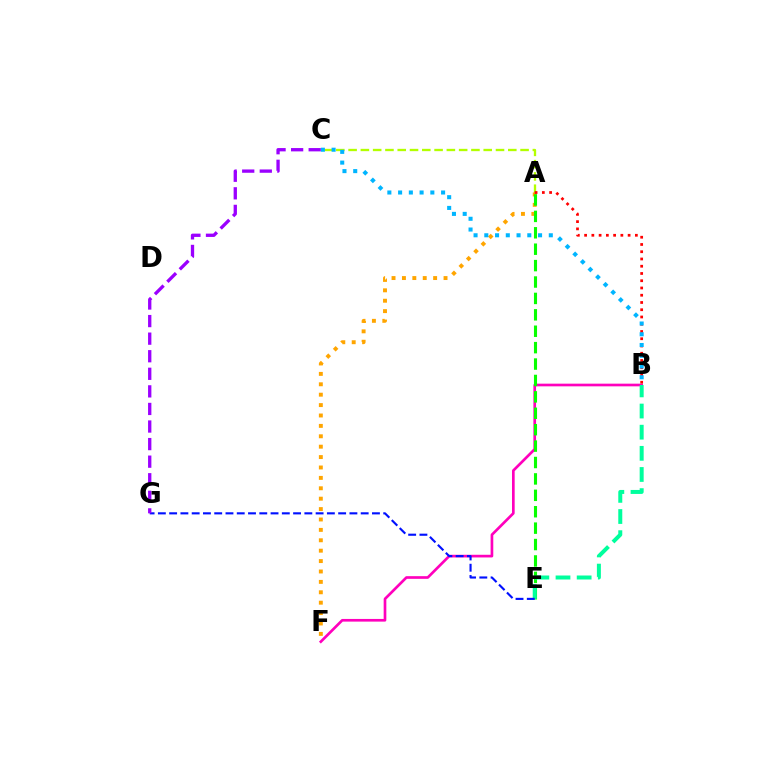{('B', 'F'): [{'color': '#ff00bd', 'line_style': 'solid', 'thickness': 1.93}], ('A', 'C'): [{'color': '#b3ff00', 'line_style': 'dashed', 'thickness': 1.67}], ('A', 'F'): [{'color': '#ffa500', 'line_style': 'dotted', 'thickness': 2.83}], ('A', 'B'): [{'color': '#ff0000', 'line_style': 'dotted', 'thickness': 1.97}], ('A', 'E'): [{'color': '#08ff00', 'line_style': 'dashed', 'thickness': 2.23}], ('B', 'C'): [{'color': '#00b5ff', 'line_style': 'dotted', 'thickness': 2.92}], ('B', 'E'): [{'color': '#00ff9d', 'line_style': 'dashed', 'thickness': 2.87}], ('E', 'G'): [{'color': '#0010ff', 'line_style': 'dashed', 'thickness': 1.53}], ('C', 'G'): [{'color': '#9b00ff', 'line_style': 'dashed', 'thickness': 2.39}]}